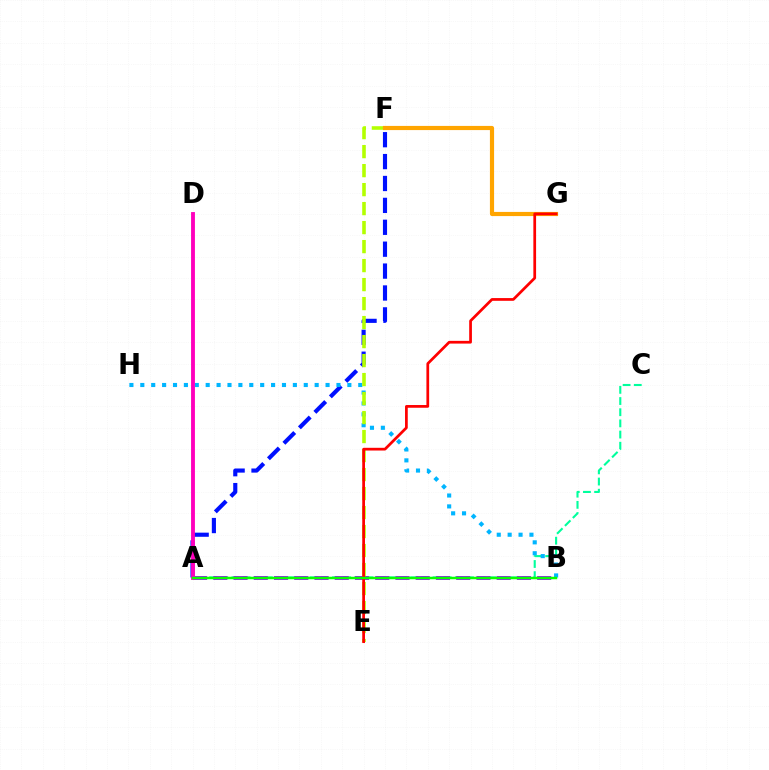{('A', 'C'): [{'color': '#00ff9d', 'line_style': 'dashed', 'thickness': 1.52}], ('A', 'F'): [{'color': '#0010ff', 'line_style': 'dashed', 'thickness': 2.98}], ('B', 'H'): [{'color': '#00b5ff', 'line_style': 'dotted', 'thickness': 2.96}], ('A', 'B'): [{'color': '#9b00ff', 'line_style': 'dashed', 'thickness': 2.75}, {'color': '#08ff00', 'line_style': 'solid', 'thickness': 1.8}], ('E', 'F'): [{'color': '#b3ff00', 'line_style': 'dashed', 'thickness': 2.58}], ('F', 'G'): [{'color': '#ffa500', 'line_style': 'solid', 'thickness': 3.0}], ('E', 'G'): [{'color': '#ff0000', 'line_style': 'solid', 'thickness': 1.97}], ('A', 'D'): [{'color': '#ff00bd', 'line_style': 'solid', 'thickness': 2.78}]}